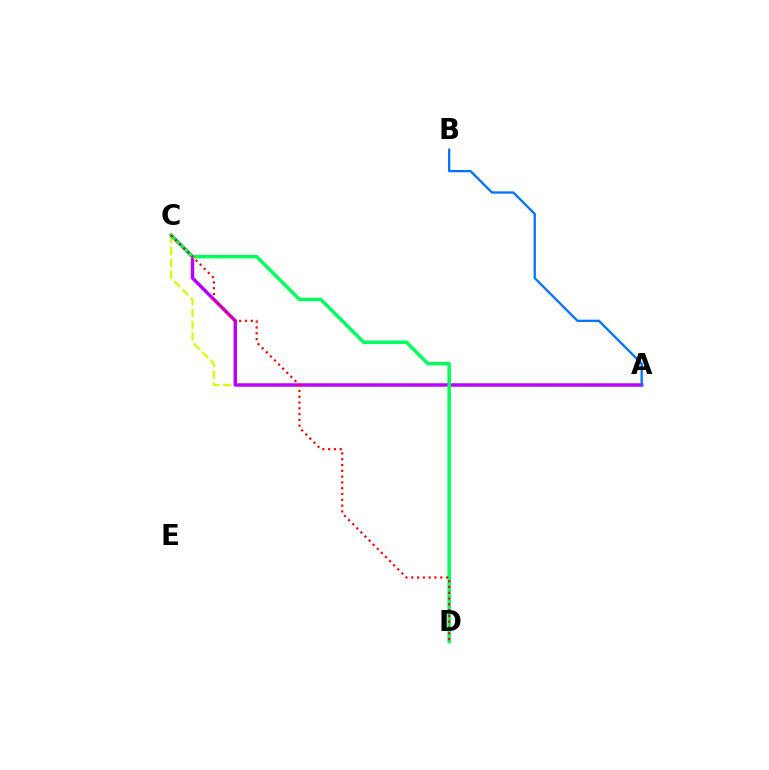{('A', 'C'): [{'color': '#d1ff00', 'line_style': 'dashed', 'thickness': 1.6}, {'color': '#b900ff', 'line_style': 'solid', 'thickness': 2.49}], ('A', 'B'): [{'color': '#0074ff', 'line_style': 'solid', 'thickness': 1.65}], ('C', 'D'): [{'color': '#00ff5c', 'line_style': 'solid', 'thickness': 2.48}, {'color': '#ff0000', 'line_style': 'dotted', 'thickness': 1.57}]}